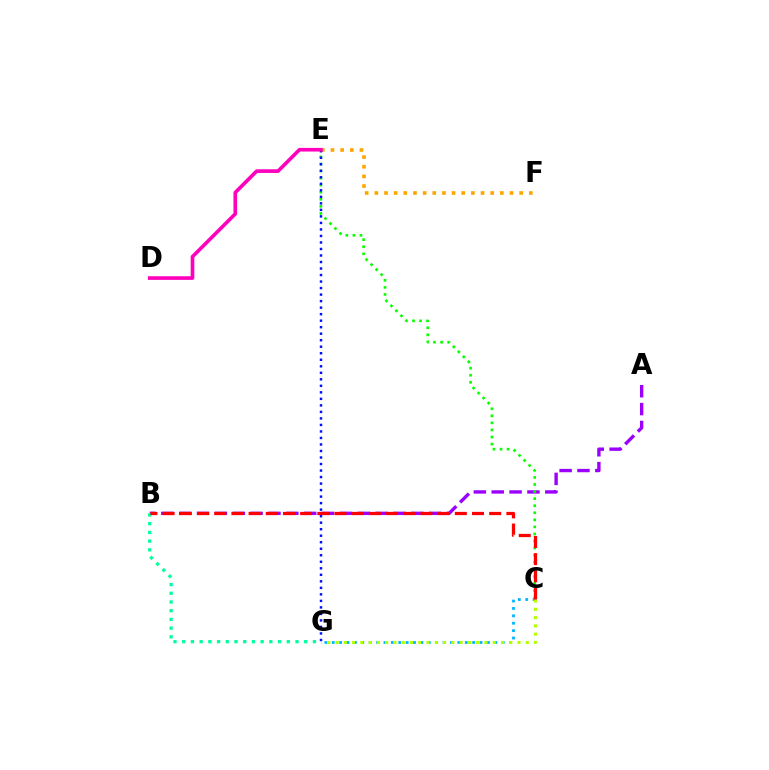{('C', 'G'): [{'color': '#00b5ff', 'line_style': 'dotted', 'thickness': 2.01}, {'color': '#b3ff00', 'line_style': 'dotted', 'thickness': 2.25}], ('A', 'B'): [{'color': '#9b00ff', 'line_style': 'dashed', 'thickness': 2.43}], ('C', 'E'): [{'color': '#08ff00', 'line_style': 'dotted', 'thickness': 1.92}], ('E', 'F'): [{'color': '#ffa500', 'line_style': 'dotted', 'thickness': 2.62}], ('E', 'G'): [{'color': '#0010ff', 'line_style': 'dotted', 'thickness': 1.77}], ('D', 'E'): [{'color': '#ff00bd', 'line_style': 'solid', 'thickness': 2.63}], ('B', 'G'): [{'color': '#00ff9d', 'line_style': 'dotted', 'thickness': 2.37}], ('B', 'C'): [{'color': '#ff0000', 'line_style': 'dashed', 'thickness': 2.33}]}